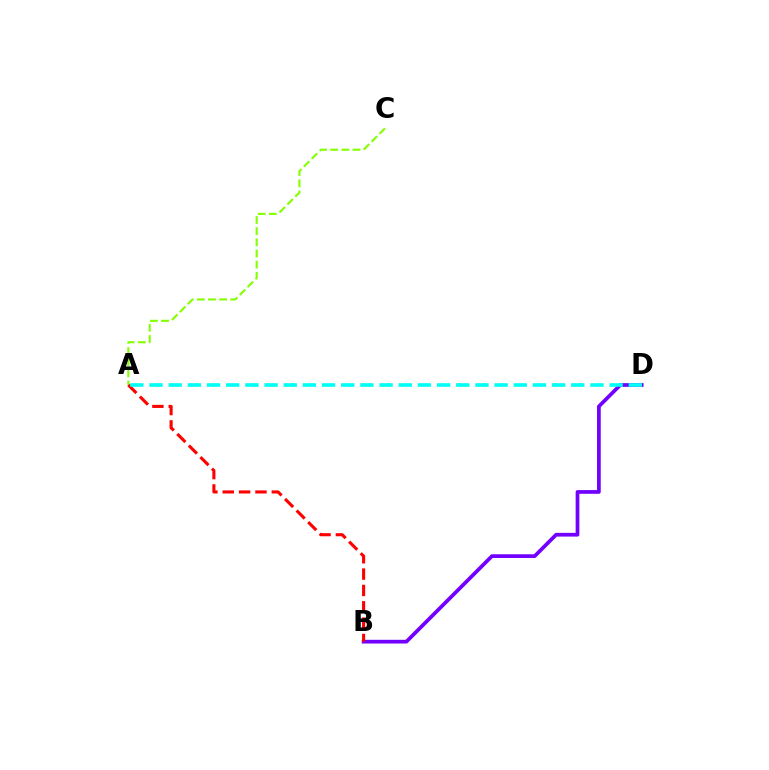{('A', 'C'): [{'color': '#84ff00', 'line_style': 'dashed', 'thickness': 1.52}], ('B', 'D'): [{'color': '#7200ff', 'line_style': 'solid', 'thickness': 2.68}], ('A', 'B'): [{'color': '#ff0000', 'line_style': 'dashed', 'thickness': 2.22}], ('A', 'D'): [{'color': '#00fff6', 'line_style': 'dashed', 'thickness': 2.6}]}